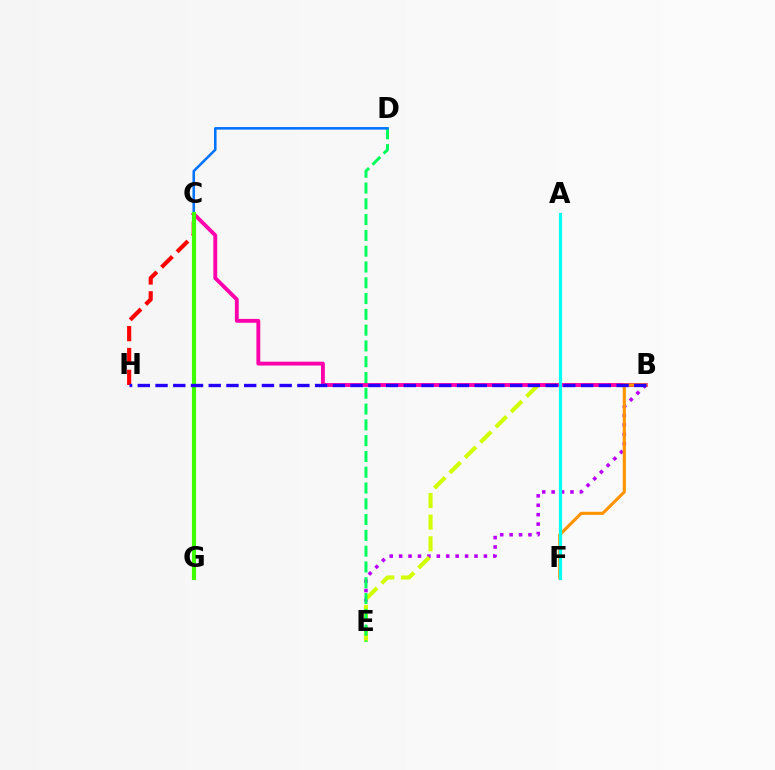{('B', 'E'): [{'color': '#b900ff', 'line_style': 'dotted', 'thickness': 2.56}, {'color': '#d1ff00', 'line_style': 'dashed', 'thickness': 2.94}], ('B', 'C'): [{'color': '#ff00ac', 'line_style': 'solid', 'thickness': 2.79}], ('D', 'E'): [{'color': '#00ff5c', 'line_style': 'dashed', 'thickness': 2.14}], ('C', 'D'): [{'color': '#0074ff', 'line_style': 'solid', 'thickness': 1.85}], ('B', 'F'): [{'color': '#ff9400', 'line_style': 'solid', 'thickness': 2.26}], ('A', 'F'): [{'color': '#00fff6', 'line_style': 'solid', 'thickness': 2.29}], ('C', 'H'): [{'color': '#ff0000', 'line_style': 'dashed', 'thickness': 2.97}], ('C', 'G'): [{'color': '#3dff00', 'line_style': 'solid', 'thickness': 2.96}], ('B', 'H'): [{'color': '#2500ff', 'line_style': 'dashed', 'thickness': 2.41}]}